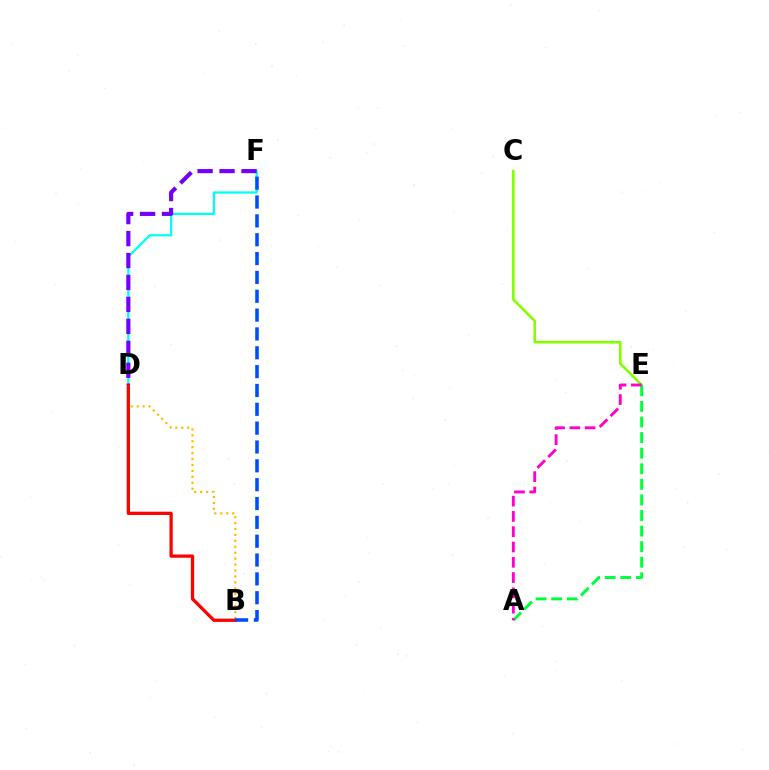{('C', 'E'): [{'color': '#84ff00', 'line_style': 'solid', 'thickness': 1.88}], ('D', 'F'): [{'color': '#00fff6', 'line_style': 'solid', 'thickness': 1.63}, {'color': '#7200ff', 'line_style': 'dashed', 'thickness': 2.98}], ('B', 'D'): [{'color': '#ffbd00', 'line_style': 'dotted', 'thickness': 1.61}, {'color': '#ff0000', 'line_style': 'solid', 'thickness': 2.35}], ('B', 'F'): [{'color': '#004bff', 'line_style': 'dashed', 'thickness': 2.56}], ('A', 'E'): [{'color': '#00ff39', 'line_style': 'dashed', 'thickness': 2.12}, {'color': '#ff00cf', 'line_style': 'dashed', 'thickness': 2.08}]}